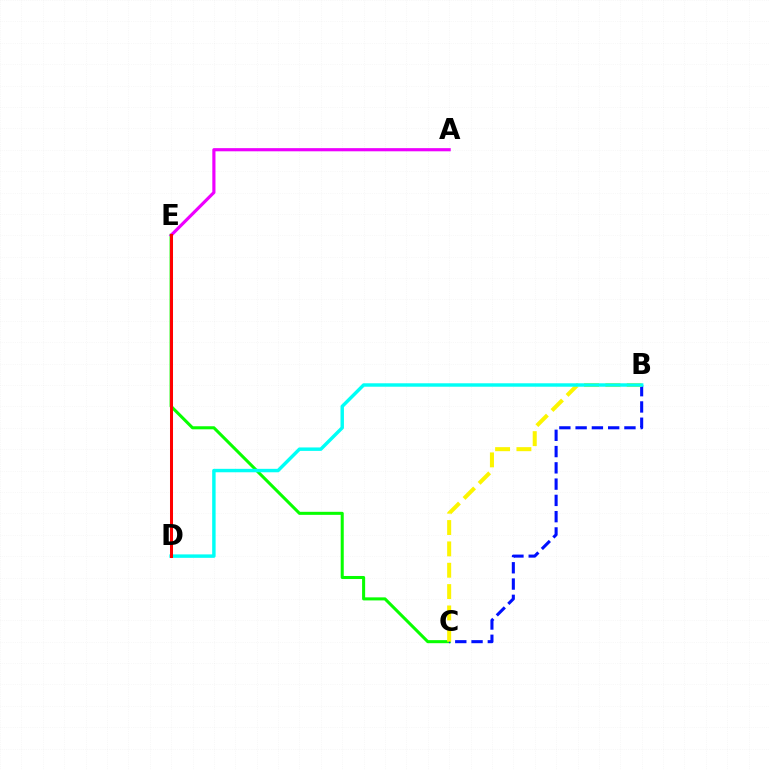{('C', 'E'): [{'color': '#08ff00', 'line_style': 'solid', 'thickness': 2.19}], ('A', 'E'): [{'color': '#ee00ff', 'line_style': 'solid', 'thickness': 2.27}], ('B', 'C'): [{'color': '#0010ff', 'line_style': 'dashed', 'thickness': 2.21}, {'color': '#fcf500', 'line_style': 'dashed', 'thickness': 2.9}], ('B', 'D'): [{'color': '#00fff6', 'line_style': 'solid', 'thickness': 2.48}], ('D', 'E'): [{'color': '#ff0000', 'line_style': 'solid', 'thickness': 2.18}]}